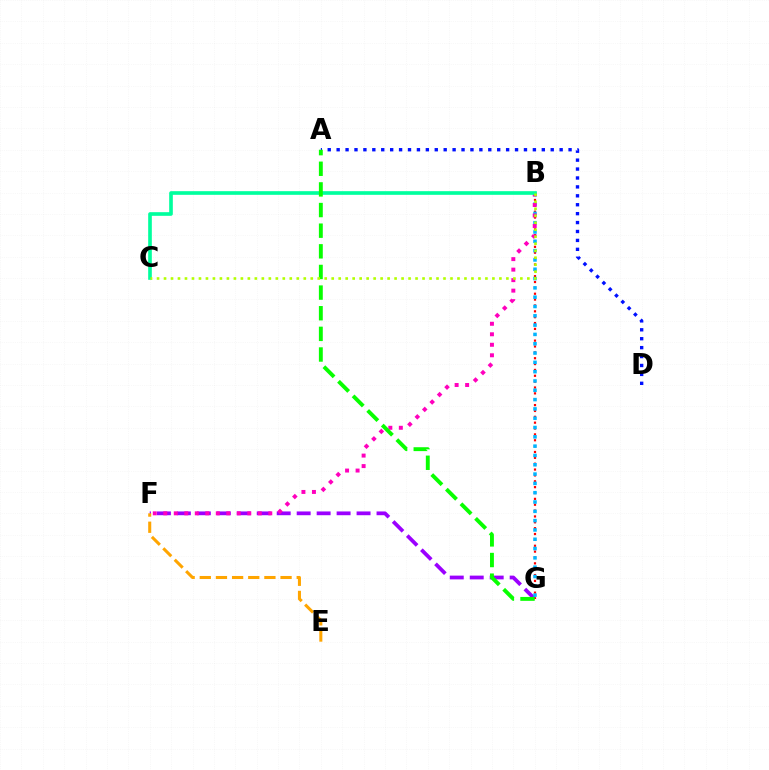{('F', 'G'): [{'color': '#9b00ff', 'line_style': 'dashed', 'thickness': 2.71}], ('B', 'G'): [{'color': '#ff0000', 'line_style': 'dotted', 'thickness': 1.59}, {'color': '#00b5ff', 'line_style': 'dotted', 'thickness': 2.53}], ('E', 'F'): [{'color': '#ffa500', 'line_style': 'dashed', 'thickness': 2.19}], ('A', 'D'): [{'color': '#0010ff', 'line_style': 'dotted', 'thickness': 2.42}], ('B', 'F'): [{'color': '#ff00bd', 'line_style': 'dotted', 'thickness': 2.85}], ('B', 'C'): [{'color': '#00ff9d', 'line_style': 'solid', 'thickness': 2.63}, {'color': '#b3ff00', 'line_style': 'dotted', 'thickness': 1.9}], ('A', 'G'): [{'color': '#08ff00', 'line_style': 'dashed', 'thickness': 2.8}]}